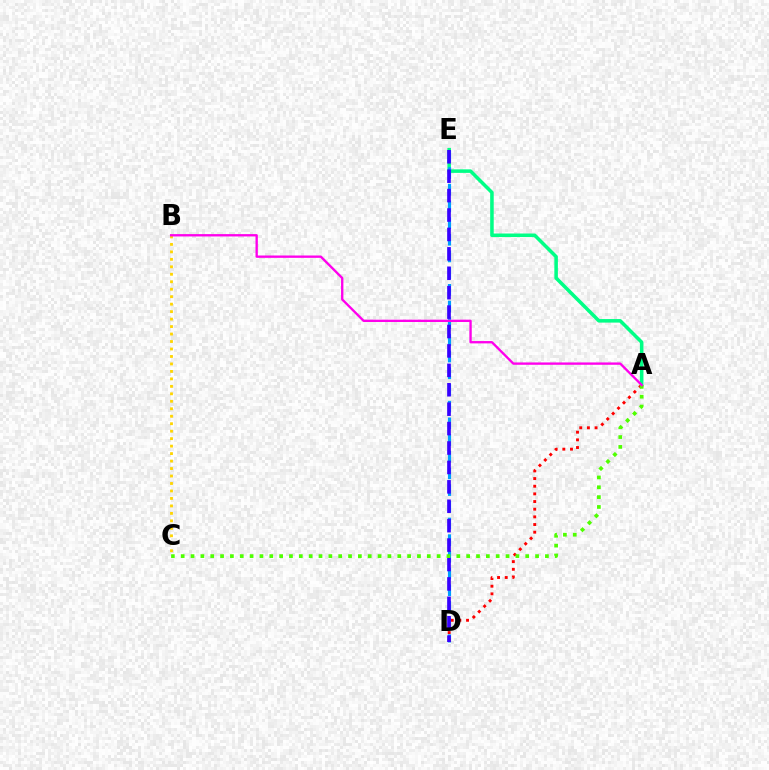{('A', 'E'): [{'color': '#00ff86', 'line_style': 'solid', 'thickness': 2.55}], ('D', 'E'): [{'color': '#009eff', 'line_style': 'dashed', 'thickness': 2.27}, {'color': '#3700ff', 'line_style': 'dashed', 'thickness': 2.64}], ('A', 'D'): [{'color': '#ff0000', 'line_style': 'dotted', 'thickness': 2.08}], ('B', 'C'): [{'color': '#ffd500', 'line_style': 'dotted', 'thickness': 2.03}], ('A', 'C'): [{'color': '#4fff00', 'line_style': 'dotted', 'thickness': 2.67}], ('A', 'B'): [{'color': '#ff00ed', 'line_style': 'solid', 'thickness': 1.69}]}